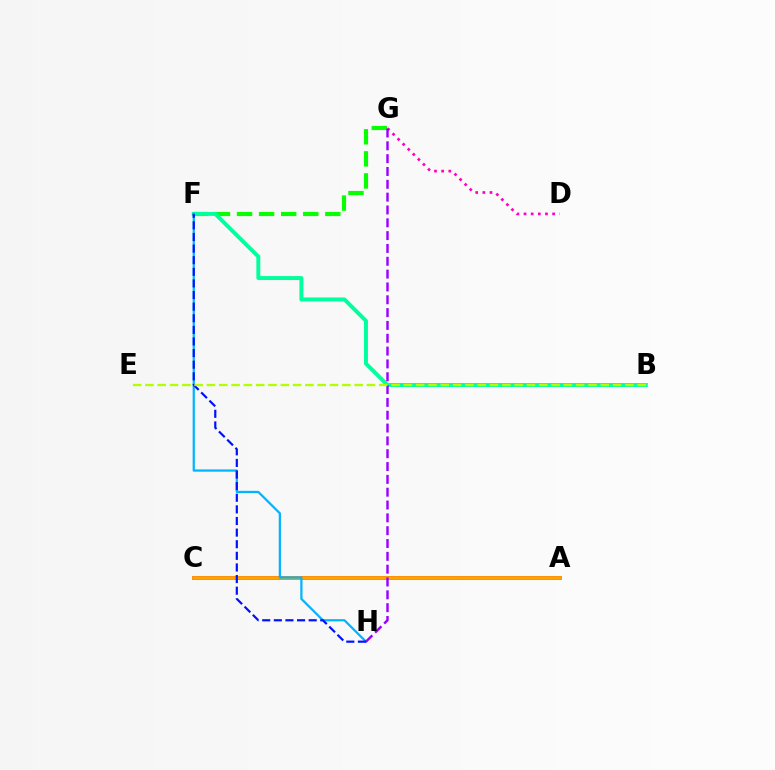{('D', 'G'): [{'color': '#ff00bd', 'line_style': 'dotted', 'thickness': 1.94}], ('F', 'G'): [{'color': '#08ff00', 'line_style': 'dashed', 'thickness': 3.0}], ('B', 'F'): [{'color': '#00ff9d', 'line_style': 'solid', 'thickness': 2.84}], ('A', 'C'): [{'color': '#ff0000', 'line_style': 'solid', 'thickness': 2.53}, {'color': '#ffa500', 'line_style': 'solid', 'thickness': 2.6}], ('F', 'H'): [{'color': '#00b5ff', 'line_style': 'solid', 'thickness': 1.61}, {'color': '#0010ff', 'line_style': 'dashed', 'thickness': 1.58}], ('G', 'H'): [{'color': '#9b00ff', 'line_style': 'dashed', 'thickness': 1.74}], ('B', 'E'): [{'color': '#b3ff00', 'line_style': 'dashed', 'thickness': 1.67}]}